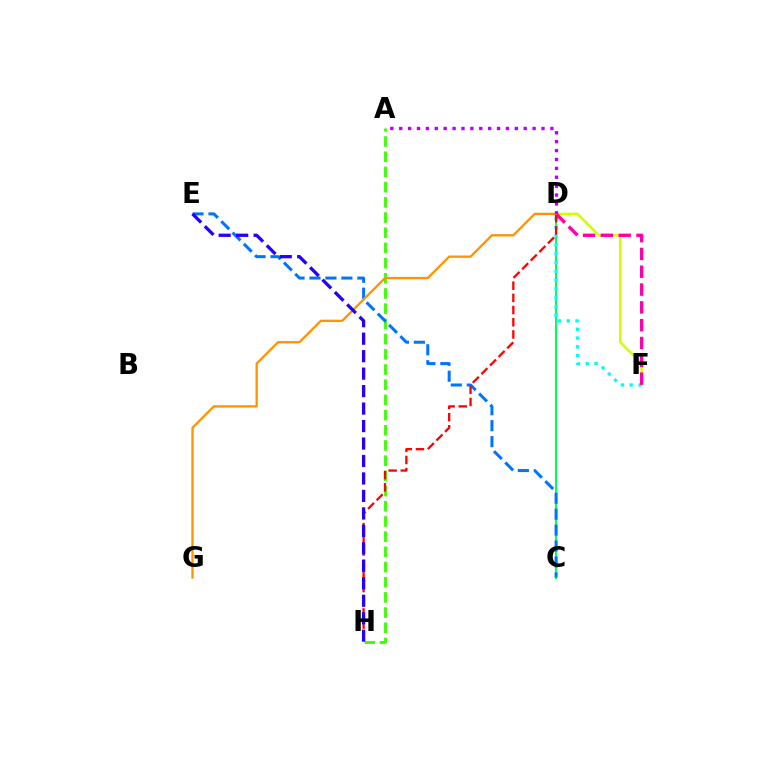{('C', 'D'): [{'color': '#00ff5c', 'line_style': 'solid', 'thickness': 1.51}], ('D', 'F'): [{'color': '#d1ff00', 'line_style': 'solid', 'thickness': 1.85}, {'color': '#00fff6', 'line_style': 'dotted', 'thickness': 2.39}, {'color': '#ff00ac', 'line_style': 'dashed', 'thickness': 2.42}], ('A', 'H'): [{'color': '#3dff00', 'line_style': 'dashed', 'thickness': 2.06}], ('C', 'E'): [{'color': '#0074ff', 'line_style': 'dashed', 'thickness': 2.17}], ('D', 'H'): [{'color': '#ff0000', 'line_style': 'dashed', 'thickness': 1.65}], ('D', 'G'): [{'color': '#ff9400', 'line_style': 'solid', 'thickness': 1.67}], ('E', 'H'): [{'color': '#2500ff', 'line_style': 'dashed', 'thickness': 2.37}], ('A', 'D'): [{'color': '#b900ff', 'line_style': 'dotted', 'thickness': 2.42}]}